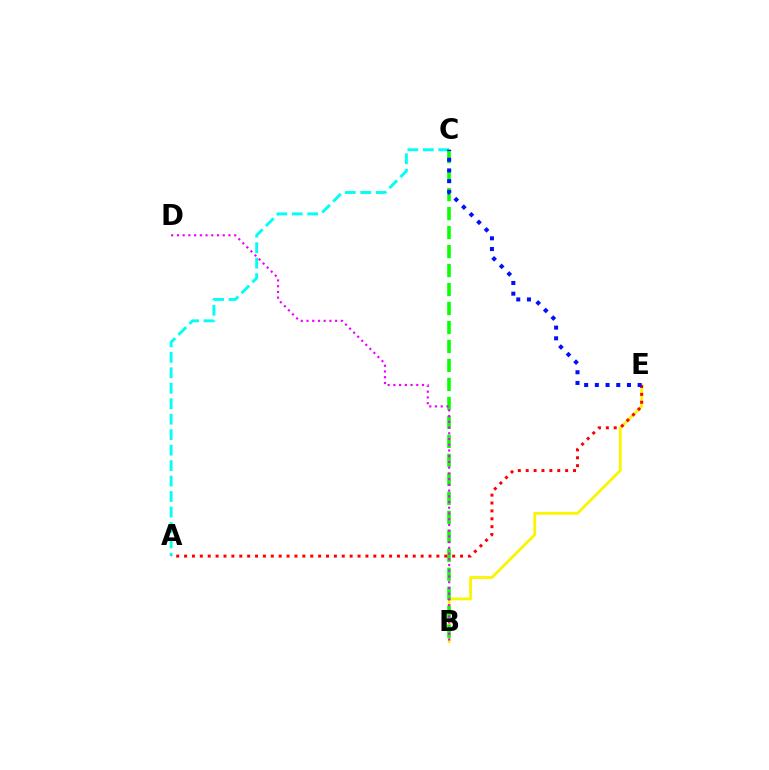{('A', 'C'): [{'color': '#00fff6', 'line_style': 'dashed', 'thickness': 2.1}], ('B', 'E'): [{'color': '#fcf500', 'line_style': 'solid', 'thickness': 2.03}], ('B', 'C'): [{'color': '#08ff00', 'line_style': 'dashed', 'thickness': 2.58}], ('A', 'E'): [{'color': '#ff0000', 'line_style': 'dotted', 'thickness': 2.14}], ('C', 'E'): [{'color': '#0010ff', 'line_style': 'dotted', 'thickness': 2.91}], ('B', 'D'): [{'color': '#ee00ff', 'line_style': 'dotted', 'thickness': 1.56}]}